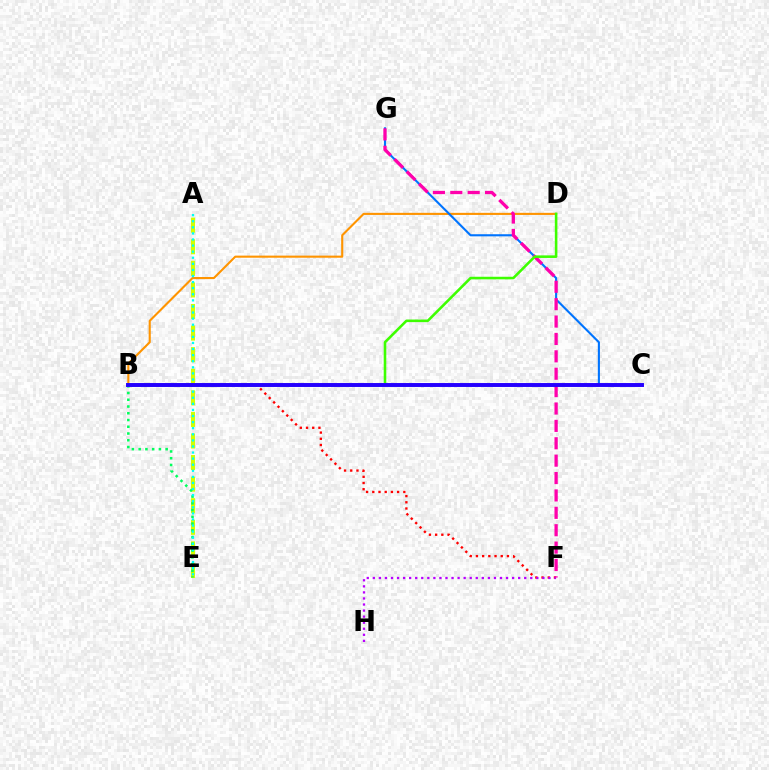{('B', 'D'): [{'color': '#ff9400', 'line_style': 'solid', 'thickness': 1.52}, {'color': '#3dff00', 'line_style': 'solid', 'thickness': 1.86}], ('A', 'E'): [{'color': '#d1ff00', 'line_style': 'dashed', 'thickness': 2.93}, {'color': '#00fff6', 'line_style': 'dotted', 'thickness': 1.65}], ('B', 'E'): [{'color': '#00ff5c', 'line_style': 'dotted', 'thickness': 1.83}], ('C', 'G'): [{'color': '#0074ff', 'line_style': 'solid', 'thickness': 1.52}], ('B', 'F'): [{'color': '#ff0000', 'line_style': 'dotted', 'thickness': 1.69}], ('F', 'H'): [{'color': '#b900ff', 'line_style': 'dotted', 'thickness': 1.65}], ('F', 'G'): [{'color': '#ff00ac', 'line_style': 'dashed', 'thickness': 2.36}], ('B', 'C'): [{'color': '#2500ff', 'line_style': 'solid', 'thickness': 2.83}]}